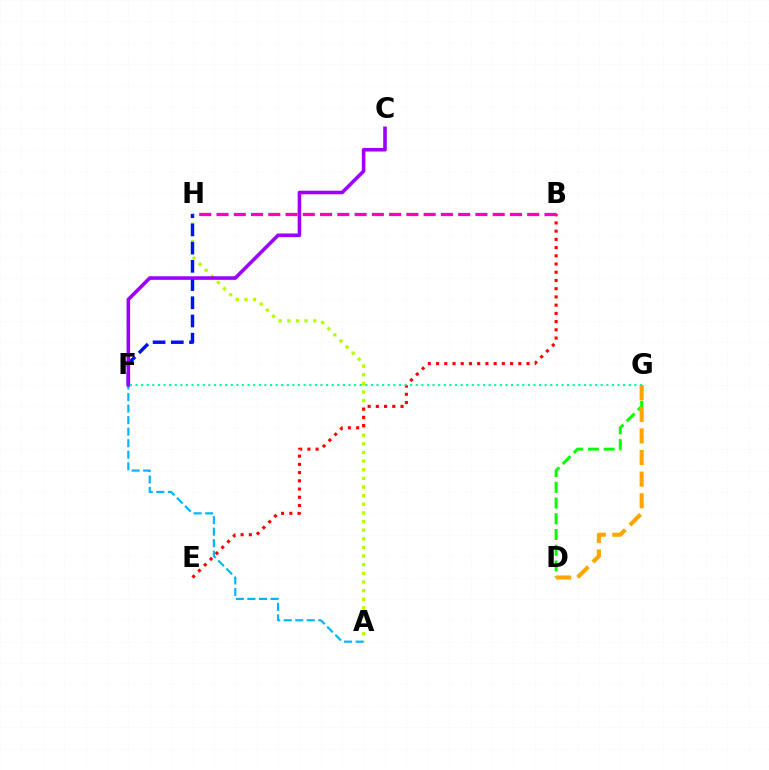{('D', 'G'): [{'color': '#08ff00', 'line_style': 'dashed', 'thickness': 2.14}, {'color': '#ffa500', 'line_style': 'dashed', 'thickness': 2.94}], ('A', 'H'): [{'color': '#b3ff00', 'line_style': 'dotted', 'thickness': 2.35}], ('A', 'F'): [{'color': '#00b5ff', 'line_style': 'dashed', 'thickness': 1.57}], ('F', 'H'): [{'color': '#0010ff', 'line_style': 'dashed', 'thickness': 2.47}], ('B', 'E'): [{'color': '#ff0000', 'line_style': 'dotted', 'thickness': 2.23}], ('C', 'F'): [{'color': '#9b00ff', 'line_style': 'solid', 'thickness': 2.58}], ('B', 'H'): [{'color': '#ff00bd', 'line_style': 'dashed', 'thickness': 2.34}], ('F', 'G'): [{'color': '#00ff9d', 'line_style': 'dotted', 'thickness': 1.52}]}